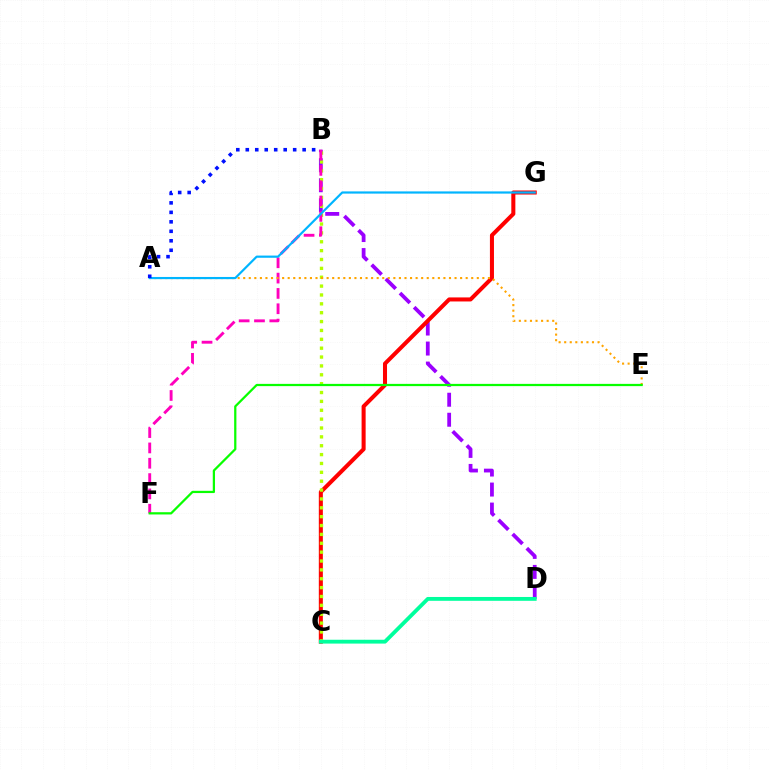{('B', 'D'): [{'color': '#9b00ff', 'line_style': 'dashed', 'thickness': 2.72}], ('C', 'G'): [{'color': '#ff0000', 'line_style': 'solid', 'thickness': 2.91}], ('B', 'C'): [{'color': '#b3ff00', 'line_style': 'dotted', 'thickness': 2.41}], ('B', 'F'): [{'color': '#ff00bd', 'line_style': 'dashed', 'thickness': 2.08}], ('A', 'E'): [{'color': '#ffa500', 'line_style': 'dotted', 'thickness': 1.51}], ('C', 'D'): [{'color': '#00ff9d', 'line_style': 'solid', 'thickness': 2.76}], ('A', 'G'): [{'color': '#00b5ff', 'line_style': 'solid', 'thickness': 1.58}], ('E', 'F'): [{'color': '#08ff00', 'line_style': 'solid', 'thickness': 1.62}], ('A', 'B'): [{'color': '#0010ff', 'line_style': 'dotted', 'thickness': 2.58}]}